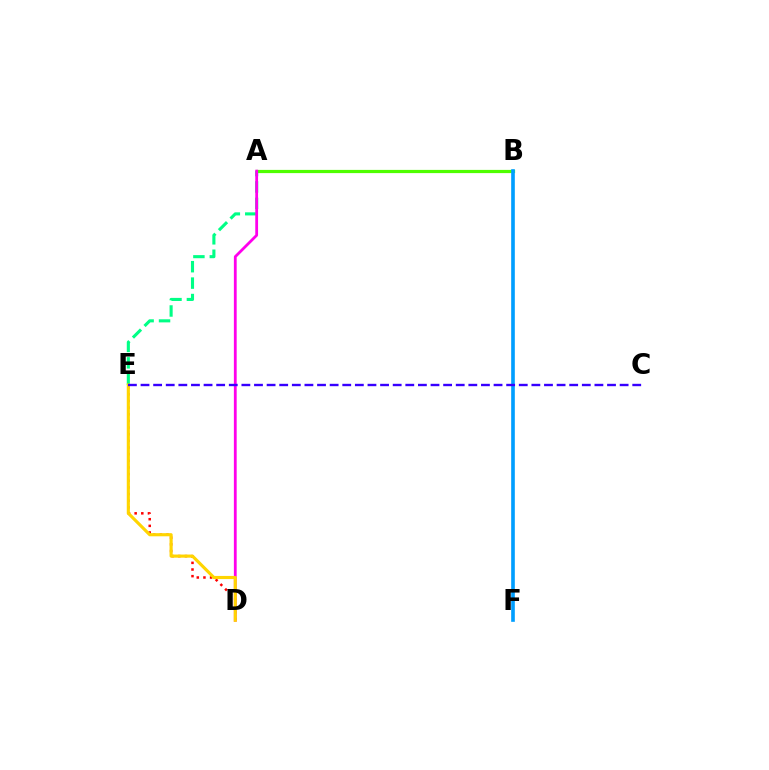{('A', 'B'): [{'color': '#4fff00', 'line_style': 'solid', 'thickness': 2.31}], ('B', 'F'): [{'color': '#009eff', 'line_style': 'solid', 'thickness': 2.62}], ('A', 'E'): [{'color': '#00ff86', 'line_style': 'dashed', 'thickness': 2.23}], ('D', 'E'): [{'color': '#ff0000', 'line_style': 'dotted', 'thickness': 1.81}, {'color': '#ffd500', 'line_style': 'solid', 'thickness': 2.26}], ('A', 'D'): [{'color': '#ff00ed', 'line_style': 'solid', 'thickness': 2.01}], ('C', 'E'): [{'color': '#3700ff', 'line_style': 'dashed', 'thickness': 1.71}]}